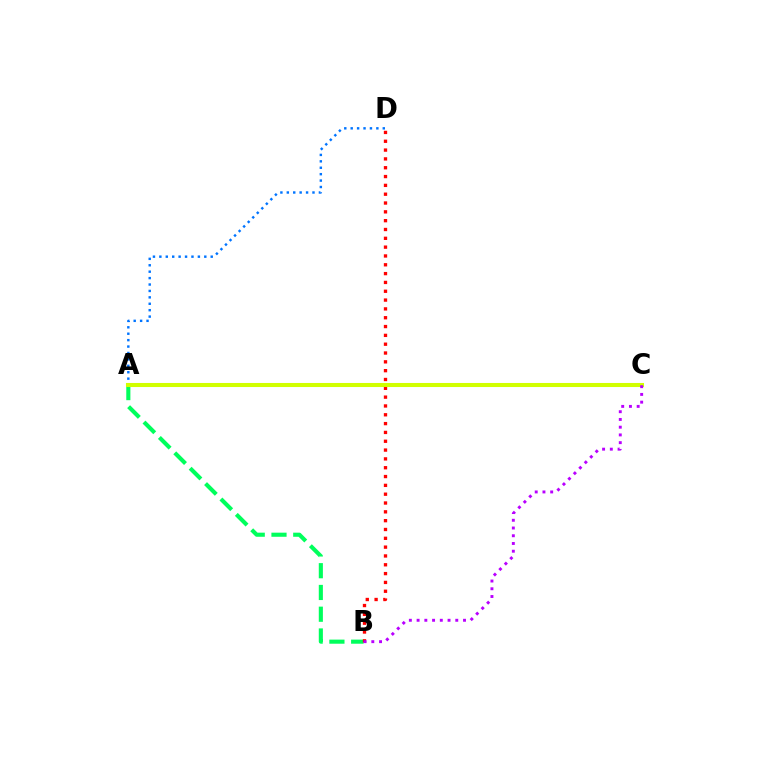{('A', 'D'): [{'color': '#0074ff', 'line_style': 'dotted', 'thickness': 1.74}], ('A', 'B'): [{'color': '#00ff5c', 'line_style': 'dashed', 'thickness': 2.96}], ('B', 'D'): [{'color': '#ff0000', 'line_style': 'dotted', 'thickness': 2.4}], ('A', 'C'): [{'color': '#d1ff00', 'line_style': 'solid', 'thickness': 2.92}], ('B', 'C'): [{'color': '#b900ff', 'line_style': 'dotted', 'thickness': 2.1}]}